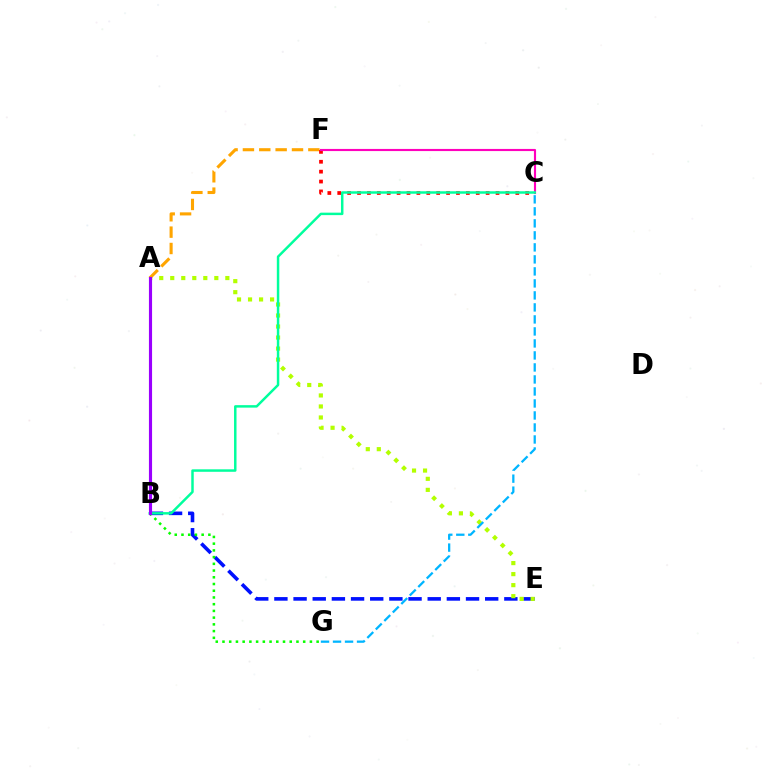{('B', 'E'): [{'color': '#0010ff', 'line_style': 'dashed', 'thickness': 2.6}], ('A', 'E'): [{'color': '#b3ff00', 'line_style': 'dotted', 'thickness': 2.99}], ('B', 'G'): [{'color': '#08ff00', 'line_style': 'dotted', 'thickness': 1.83}], ('A', 'F'): [{'color': '#ffa500', 'line_style': 'dashed', 'thickness': 2.22}], ('C', 'F'): [{'color': '#ff0000', 'line_style': 'dotted', 'thickness': 2.69}, {'color': '#ff00bd', 'line_style': 'solid', 'thickness': 1.54}], ('B', 'C'): [{'color': '#00ff9d', 'line_style': 'solid', 'thickness': 1.78}], ('A', 'B'): [{'color': '#9b00ff', 'line_style': 'solid', 'thickness': 2.25}], ('C', 'G'): [{'color': '#00b5ff', 'line_style': 'dashed', 'thickness': 1.63}]}